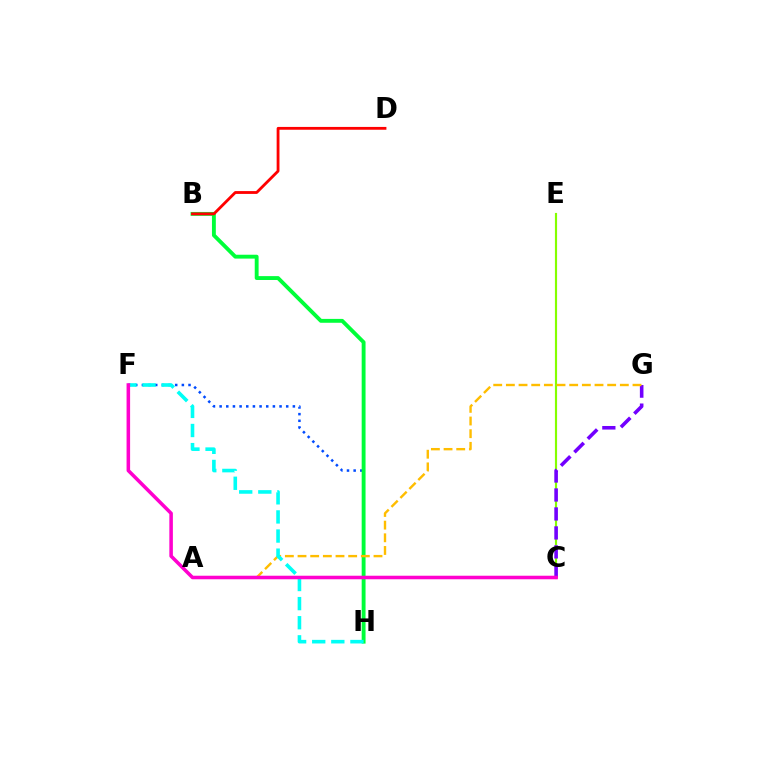{('F', 'H'): [{'color': '#004bff', 'line_style': 'dotted', 'thickness': 1.81}, {'color': '#00fff6', 'line_style': 'dashed', 'thickness': 2.6}], ('B', 'H'): [{'color': '#00ff39', 'line_style': 'solid', 'thickness': 2.79}], ('B', 'D'): [{'color': '#ff0000', 'line_style': 'solid', 'thickness': 2.03}], ('C', 'E'): [{'color': '#84ff00', 'line_style': 'solid', 'thickness': 1.55}], ('C', 'G'): [{'color': '#7200ff', 'line_style': 'dashed', 'thickness': 2.58}], ('A', 'G'): [{'color': '#ffbd00', 'line_style': 'dashed', 'thickness': 1.72}], ('C', 'F'): [{'color': '#ff00cf', 'line_style': 'solid', 'thickness': 2.55}]}